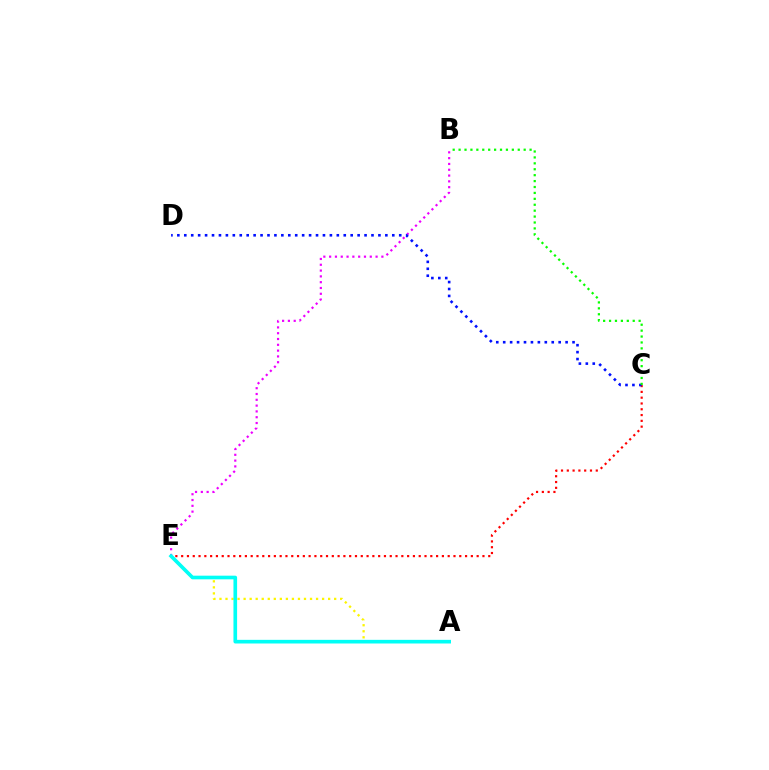{('A', 'E'): [{'color': '#fcf500', 'line_style': 'dotted', 'thickness': 1.64}, {'color': '#00fff6', 'line_style': 'solid', 'thickness': 2.63}], ('B', 'E'): [{'color': '#ee00ff', 'line_style': 'dotted', 'thickness': 1.58}], ('C', 'E'): [{'color': '#ff0000', 'line_style': 'dotted', 'thickness': 1.57}], ('C', 'D'): [{'color': '#0010ff', 'line_style': 'dotted', 'thickness': 1.88}], ('B', 'C'): [{'color': '#08ff00', 'line_style': 'dotted', 'thickness': 1.61}]}